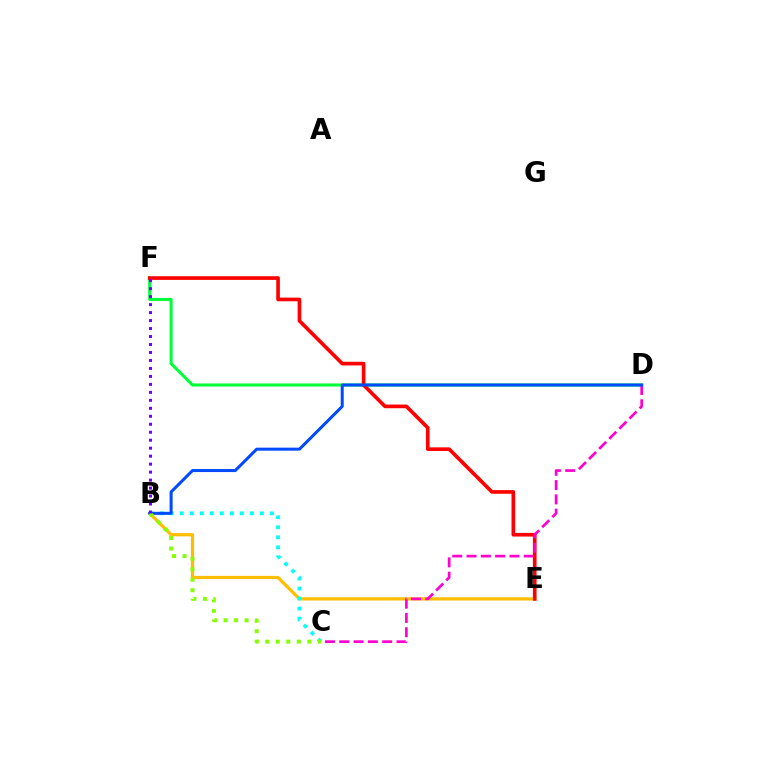{('B', 'E'): [{'color': '#ffbd00', 'line_style': 'solid', 'thickness': 2.32}], ('D', 'F'): [{'color': '#00ff39', 'line_style': 'solid', 'thickness': 2.19}], ('E', 'F'): [{'color': '#ff0000', 'line_style': 'solid', 'thickness': 2.64}], ('B', 'C'): [{'color': '#00fff6', 'line_style': 'dotted', 'thickness': 2.72}, {'color': '#84ff00', 'line_style': 'dotted', 'thickness': 2.86}], ('C', 'D'): [{'color': '#ff00cf', 'line_style': 'dashed', 'thickness': 1.94}], ('B', 'D'): [{'color': '#004bff', 'line_style': 'solid', 'thickness': 2.18}], ('B', 'F'): [{'color': '#7200ff', 'line_style': 'dotted', 'thickness': 2.17}]}